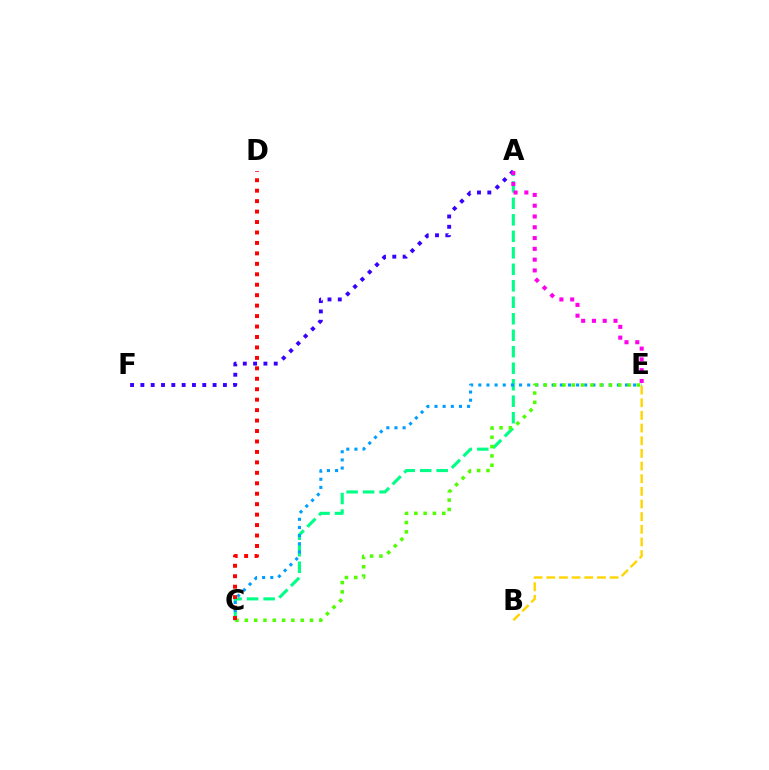{('A', 'C'): [{'color': '#00ff86', 'line_style': 'dashed', 'thickness': 2.24}], ('A', 'F'): [{'color': '#3700ff', 'line_style': 'dotted', 'thickness': 2.8}], ('C', 'E'): [{'color': '#009eff', 'line_style': 'dotted', 'thickness': 2.21}, {'color': '#4fff00', 'line_style': 'dotted', 'thickness': 2.53}], ('B', 'E'): [{'color': '#ffd500', 'line_style': 'dashed', 'thickness': 1.72}], ('A', 'E'): [{'color': '#ff00ed', 'line_style': 'dotted', 'thickness': 2.93}], ('C', 'D'): [{'color': '#ff0000', 'line_style': 'dotted', 'thickness': 2.84}]}